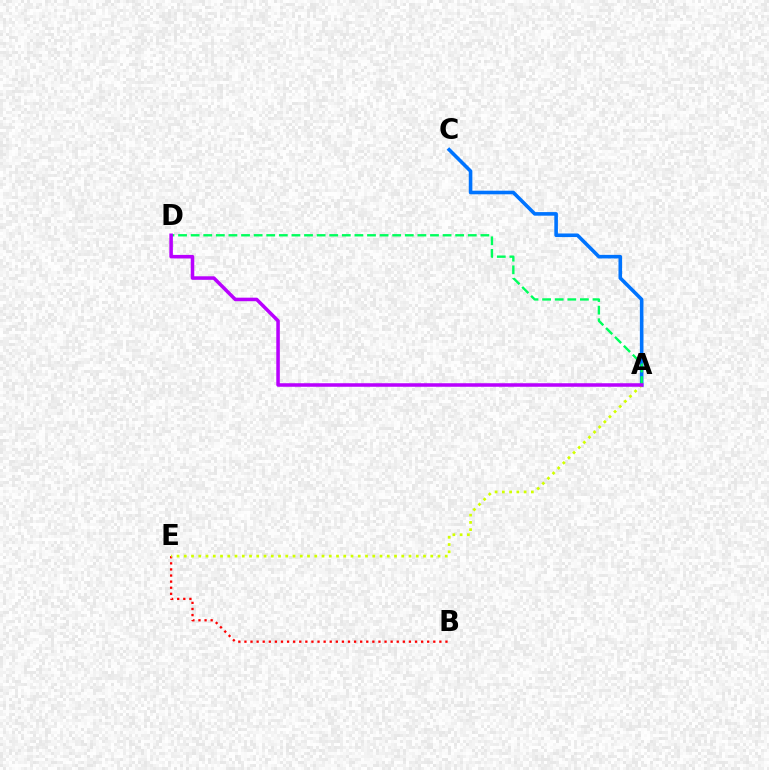{('A', 'C'): [{'color': '#0074ff', 'line_style': 'solid', 'thickness': 2.58}], ('B', 'E'): [{'color': '#ff0000', 'line_style': 'dotted', 'thickness': 1.66}], ('A', 'E'): [{'color': '#d1ff00', 'line_style': 'dotted', 'thickness': 1.97}], ('A', 'D'): [{'color': '#00ff5c', 'line_style': 'dashed', 'thickness': 1.71}, {'color': '#b900ff', 'line_style': 'solid', 'thickness': 2.54}]}